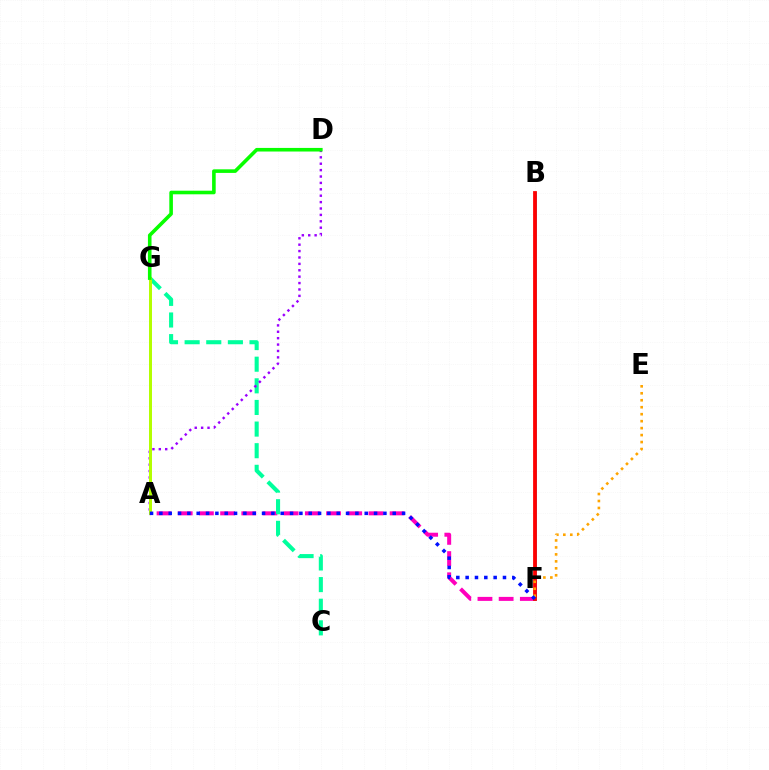{('A', 'F'): [{'color': '#ff00bd', 'line_style': 'dashed', 'thickness': 2.88}, {'color': '#0010ff', 'line_style': 'dotted', 'thickness': 2.54}], ('B', 'F'): [{'color': '#00b5ff', 'line_style': 'solid', 'thickness': 1.94}, {'color': '#ff0000', 'line_style': 'solid', 'thickness': 2.72}], ('C', 'G'): [{'color': '#00ff9d', 'line_style': 'dashed', 'thickness': 2.94}], ('A', 'D'): [{'color': '#9b00ff', 'line_style': 'dotted', 'thickness': 1.74}], ('A', 'G'): [{'color': '#b3ff00', 'line_style': 'solid', 'thickness': 2.15}], ('E', 'F'): [{'color': '#ffa500', 'line_style': 'dotted', 'thickness': 1.89}], ('D', 'G'): [{'color': '#08ff00', 'line_style': 'solid', 'thickness': 2.59}]}